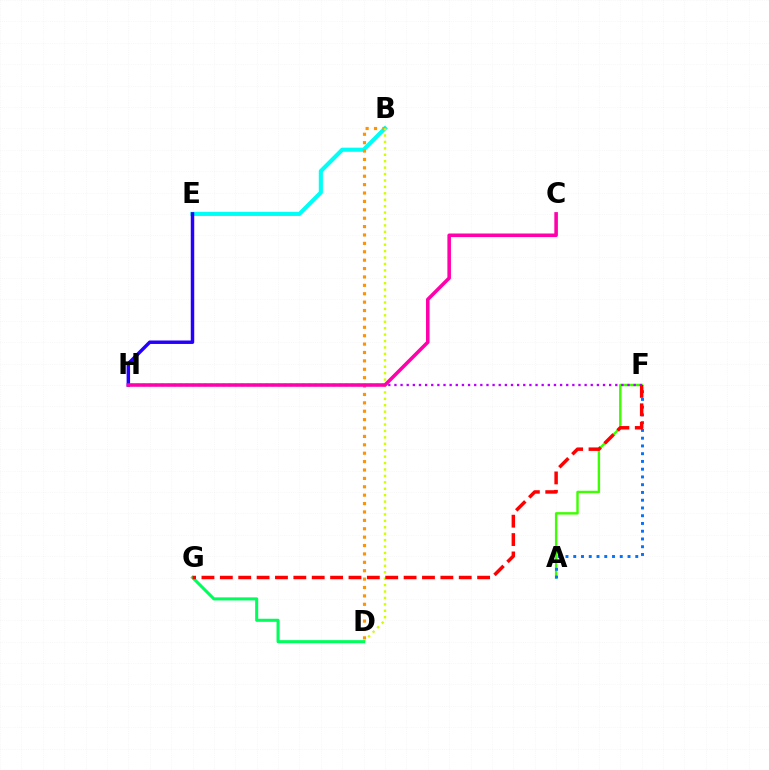{('A', 'F'): [{'color': '#3dff00', 'line_style': 'solid', 'thickness': 1.73}, {'color': '#0074ff', 'line_style': 'dotted', 'thickness': 2.11}], ('B', 'E'): [{'color': '#00fff6', 'line_style': 'solid', 'thickness': 2.96}], ('F', 'H'): [{'color': '#b900ff', 'line_style': 'dotted', 'thickness': 1.67}], ('E', 'H'): [{'color': '#2500ff', 'line_style': 'solid', 'thickness': 2.49}], ('B', 'D'): [{'color': '#ff9400', 'line_style': 'dotted', 'thickness': 2.28}, {'color': '#d1ff00', 'line_style': 'dotted', 'thickness': 1.74}], ('D', 'G'): [{'color': '#00ff5c', 'line_style': 'solid', 'thickness': 2.2}], ('F', 'G'): [{'color': '#ff0000', 'line_style': 'dashed', 'thickness': 2.5}], ('C', 'H'): [{'color': '#ff00ac', 'line_style': 'solid', 'thickness': 2.56}]}